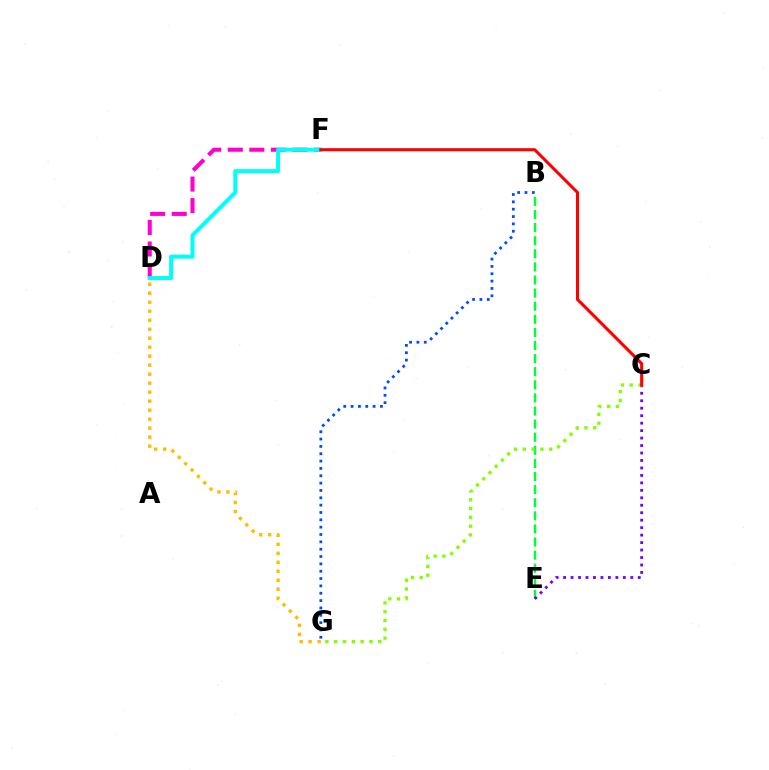{('B', 'E'): [{'color': '#00ff39', 'line_style': 'dashed', 'thickness': 1.78}], ('B', 'G'): [{'color': '#004bff', 'line_style': 'dotted', 'thickness': 1.99}], ('D', 'F'): [{'color': '#ff00cf', 'line_style': 'dashed', 'thickness': 2.93}, {'color': '#00fff6', 'line_style': 'solid', 'thickness': 2.87}], ('C', 'E'): [{'color': '#7200ff', 'line_style': 'dotted', 'thickness': 2.03}], ('D', 'G'): [{'color': '#ffbd00', 'line_style': 'dotted', 'thickness': 2.44}], ('C', 'G'): [{'color': '#84ff00', 'line_style': 'dotted', 'thickness': 2.39}], ('C', 'F'): [{'color': '#ff0000', 'line_style': 'solid', 'thickness': 2.2}]}